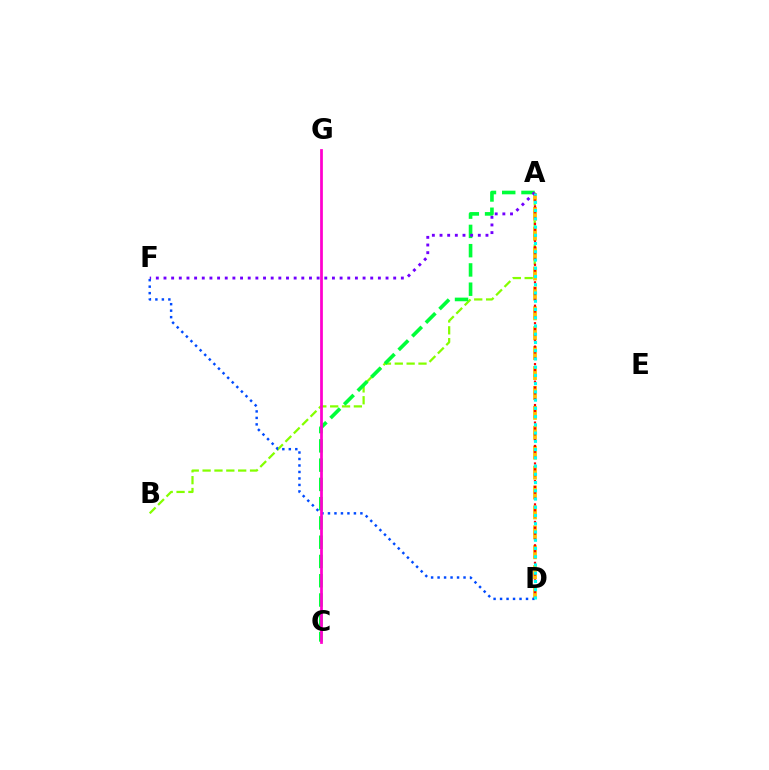{('A', 'B'): [{'color': '#84ff00', 'line_style': 'dashed', 'thickness': 1.61}], ('A', 'C'): [{'color': '#00ff39', 'line_style': 'dashed', 'thickness': 2.62}], ('A', 'D'): [{'color': '#ffbd00', 'line_style': 'dashed', 'thickness': 2.7}, {'color': '#ff0000', 'line_style': 'dotted', 'thickness': 1.59}, {'color': '#00fff6', 'line_style': 'dotted', 'thickness': 2.24}], ('A', 'F'): [{'color': '#7200ff', 'line_style': 'dotted', 'thickness': 2.08}], ('D', 'F'): [{'color': '#004bff', 'line_style': 'dotted', 'thickness': 1.76}], ('C', 'G'): [{'color': '#ff00cf', 'line_style': 'solid', 'thickness': 1.98}]}